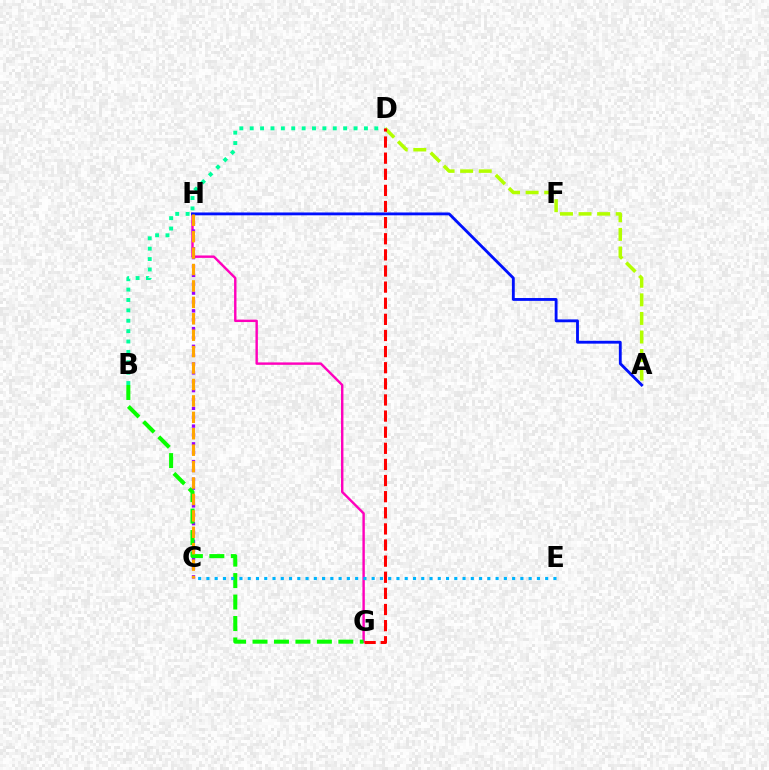{('A', 'D'): [{'color': '#b3ff00', 'line_style': 'dashed', 'thickness': 2.52}], ('G', 'H'): [{'color': '#ff00bd', 'line_style': 'solid', 'thickness': 1.74}], ('C', 'H'): [{'color': '#9b00ff', 'line_style': 'dotted', 'thickness': 2.41}, {'color': '#ffa500', 'line_style': 'dashed', 'thickness': 2.23}], ('B', 'D'): [{'color': '#00ff9d', 'line_style': 'dotted', 'thickness': 2.82}], ('A', 'H'): [{'color': '#0010ff', 'line_style': 'solid', 'thickness': 2.05}], ('B', 'G'): [{'color': '#08ff00', 'line_style': 'dashed', 'thickness': 2.91}], ('D', 'G'): [{'color': '#ff0000', 'line_style': 'dashed', 'thickness': 2.19}], ('C', 'E'): [{'color': '#00b5ff', 'line_style': 'dotted', 'thickness': 2.24}]}